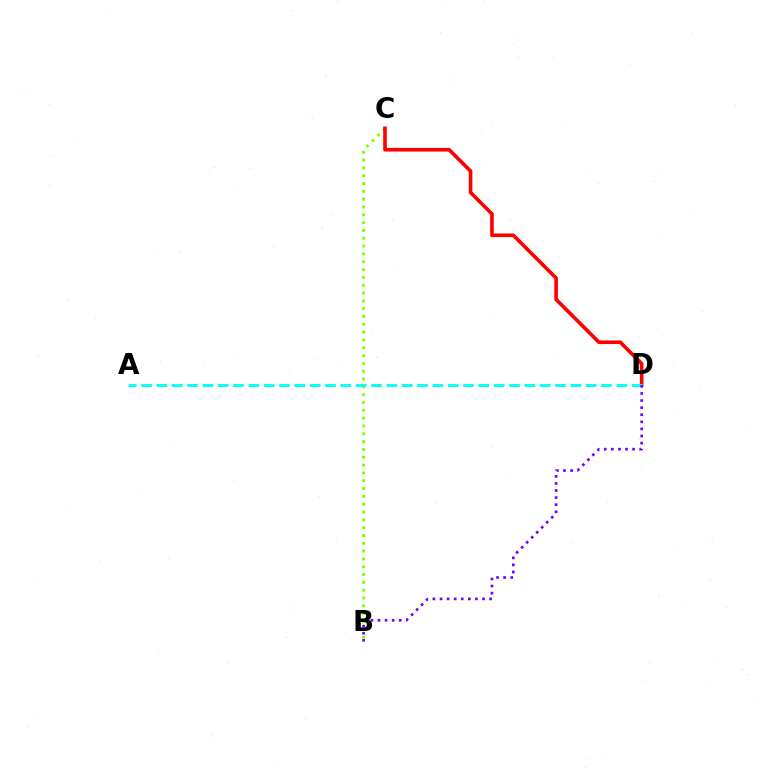{('B', 'C'): [{'color': '#84ff00', 'line_style': 'dotted', 'thickness': 2.13}], ('C', 'D'): [{'color': '#ff0000', 'line_style': 'solid', 'thickness': 2.61}], ('A', 'D'): [{'color': '#00fff6', 'line_style': 'dashed', 'thickness': 2.08}], ('B', 'D'): [{'color': '#7200ff', 'line_style': 'dotted', 'thickness': 1.93}]}